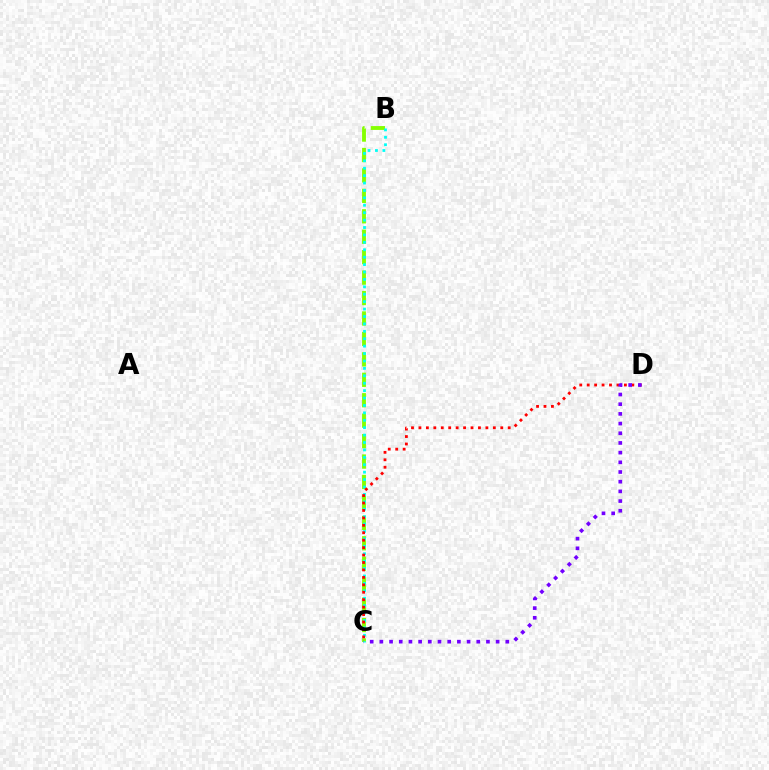{('B', 'C'): [{'color': '#84ff00', 'line_style': 'dashed', 'thickness': 2.78}, {'color': '#00fff6', 'line_style': 'dotted', 'thickness': 2.01}], ('C', 'D'): [{'color': '#ff0000', 'line_style': 'dotted', 'thickness': 2.02}, {'color': '#7200ff', 'line_style': 'dotted', 'thickness': 2.63}]}